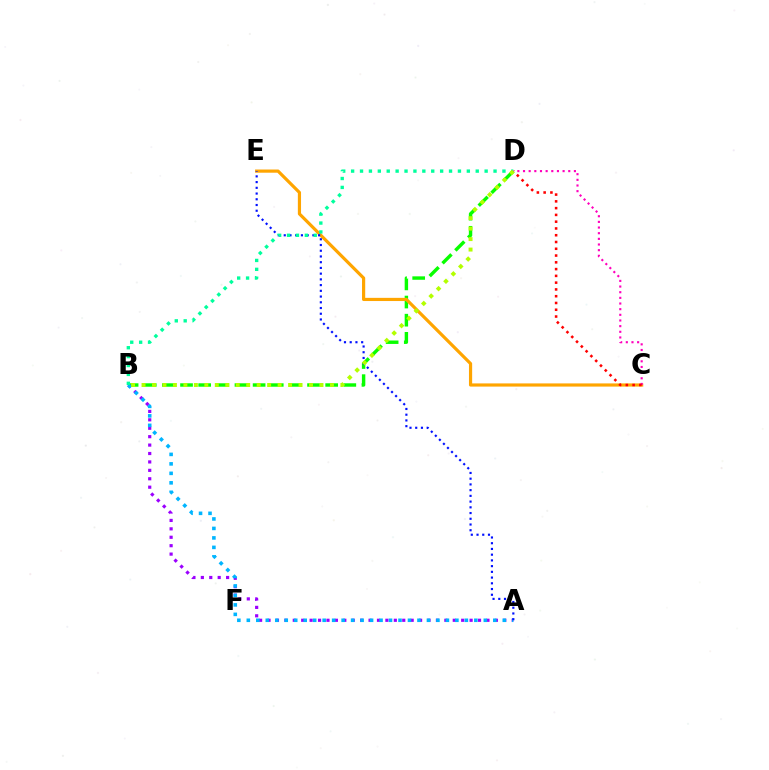{('B', 'D'): [{'color': '#08ff00', 'line_style': 'dashed', 'thickness': 2.46}, {'color': '#00ff9d', 'line_style': 'dotted', 'thickness': 2.42}, {'color': '#b3ff00', 'line_style': 'dotted', 'thickness': 2.84}], ('A', 'B'): [{'color': '#9b00ff', 'line_style': 'dotted', 'thickness': 2.29}, {'color': '#00b5ff', 'line_style': 'dotted', 'thickness': 2.58}], ('C', 'E'): [{'color': '#ffa500', 'line_style': 'solid', 'thickness': 2.29}], ('A', 'E'): [{'color': '#0010ff', 'line_style': 'dotted', 'thickness': 1.56}], ('C', 'D'): [{'color': '#ff00bd', 'line_style': 'dotted', 'thickness': 1.54}, {'color': '#ff0000', 'line_style': 'dotted', 'thickness': 1.84}]}